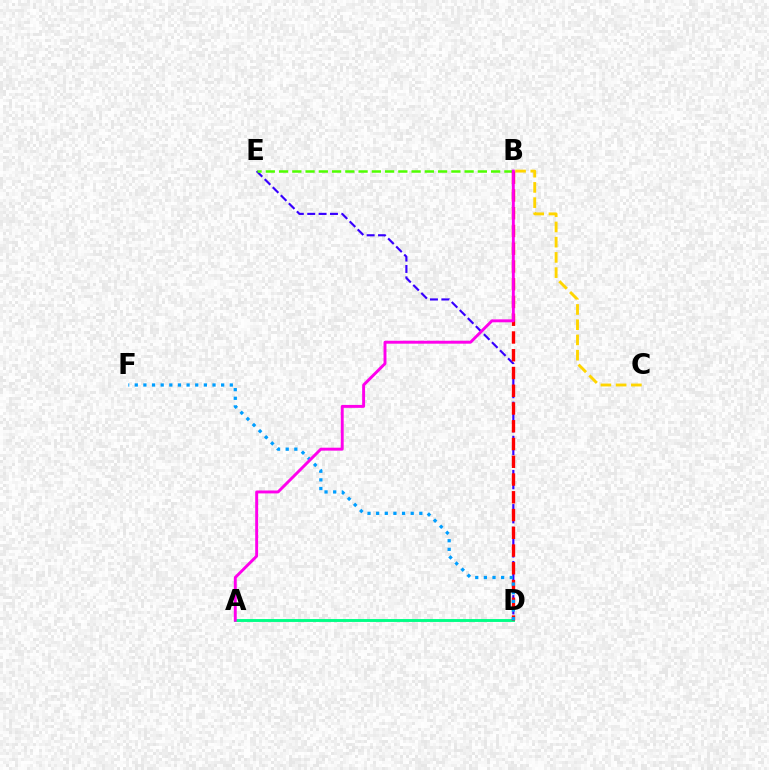{('D', 'E'): [{'color': '#3700ff', 'line_style': 'dashed', 'thickness': 1.55}], ('B', 'E'): [{'color': '#4fff00', 'line_style': 'dashed', 'thickness': 1.8}], ('B', 'C'): [{'color': '#ffd500', 'line_style': 'dashed', 'thickness': 2.07}], ('A', 'D'): [{'color': '#00ff86', 'line_style': 'solid', 'thickness': 2.09}], ('B', 'D'): [{'color': '#ff0000', 'line_style': 'dashed', 'thickness': 2.41}], ('D', 'F'): [{'color': '#009eff', 'line_style': 'dotted', 'thickness': 2.35}], ('A', 'B'): [{'color': '#ff00ed', 'line_style': 'solid', 'thickness': 2.11}]}